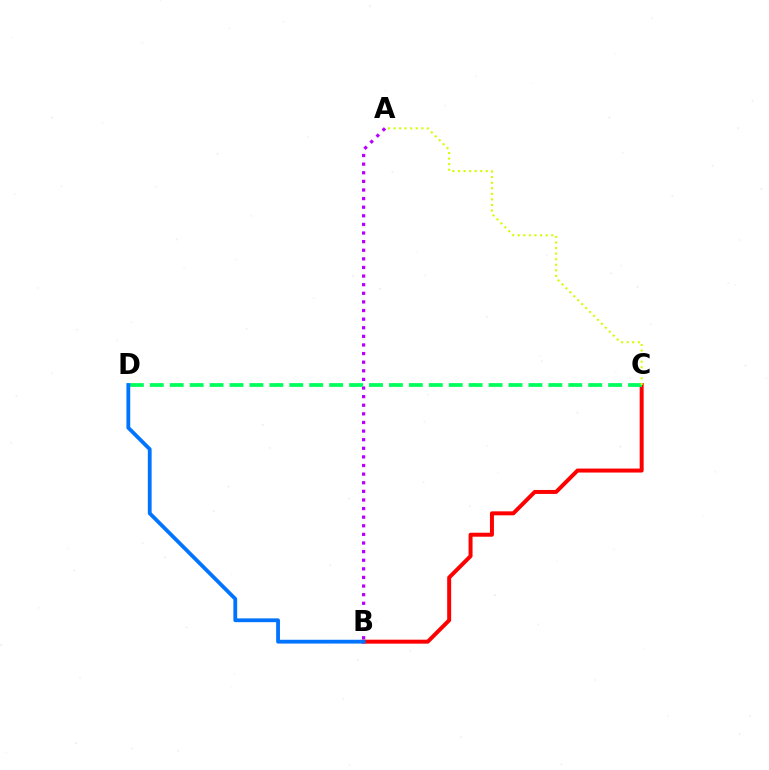{('A', 'B'): [{'color': '#b900ff', 'line_style': 'dotted', 'thickness': 2.34}], ('B', 'C'): [{'color': '#ff0000', 'line_style': 'solid', 'thickness': 2.86}], ('C', 'D'): [{'color': '#00ff5c', 'line_style': 'dashed', 'thickness': 2.71}], ('A', 'C'): [{'color': '#d1ff00', 'line_style': 'dotted', 'thickness': 1.51}], ('B', 'D'): [{'color': '#0074ff', 'line_style': 'solid', 'thickness': 2.74}]}